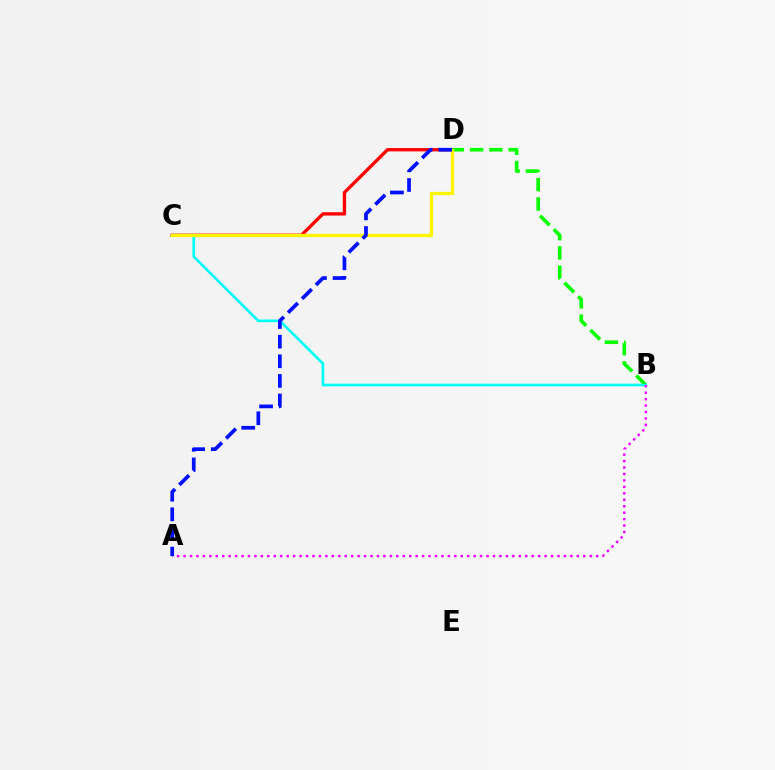{('C', 'D'): [{'color': '#ff0000', 'line_style': 'solid', 'thickness': 2.4}, {'color': '#fcf500', 'line_style': 'solid', 'thickness': 2.38}], ('B', 'D'): [{'color': '#08ff00', 'line_style': 'dashed', 'thickness': 2.62}], ('B', 'C'): [{'color': '#00fff6', 'line_style': 'solid', 'thickness': 1.93}], ('A', 'B'): [{'color': '#ee00ff', 'line_style': 'dotted', 'thickness': 1.75}], ('A', 'D'): [{'color': '#0010ff', 'line_style': 'dashed', 'thickness': 2.67}]}